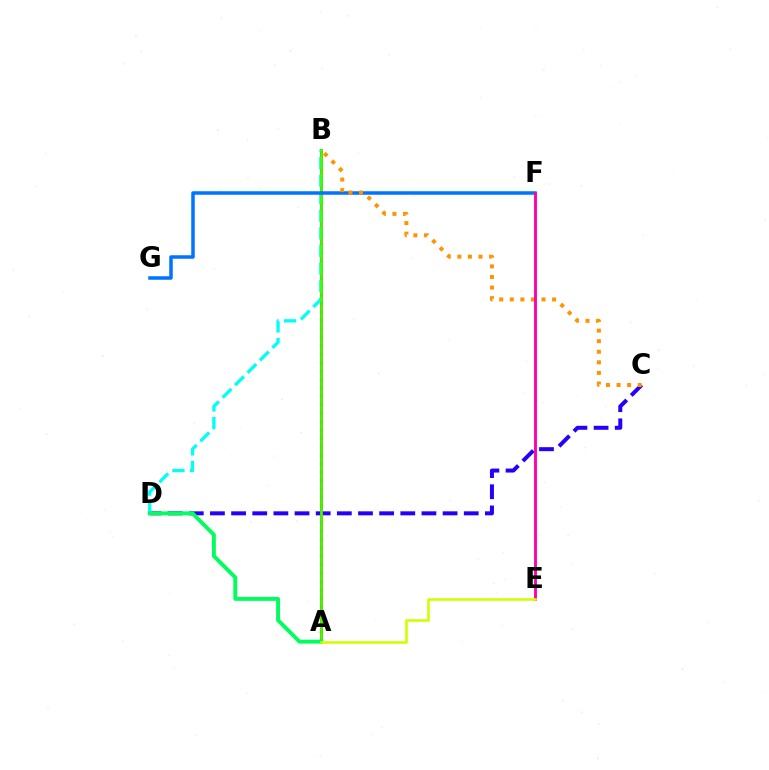{('A', 'B'): [{'color': '#b900ff', 'line_style': 'dotted', 'thickness': 2.29}, {'color': '#ff0000', 'line_style': 'solid', 'thickness': 1.95}, {'color': '#3dff00', 'line_style': 'solid', 'thickness': 1.93}], ('C', 'D'): [{'color': '#2500ff', 'line_style': 'dashed', 'thickness': 2.87}], ('B', 'D'): [{'color': '#00fff6', 'line_style': 'dashed', 'thickness': 2.39}], ('F', 'G'): [{'color': '#0074ff', 'line_style': 'solid', 'thickness': 2.52}], ('A', 'D'): [{'color': '#00ff5c', 'line_style': 'solid', 'thickness': 2.81}], ('B', 'C'): [{'color': '#ff9400', 'line_style': 'dotted', 'thickness': 2.87}], ('E', 'F'): [{'color': '#ff00ac', 'line_style': 'solid', 'thickness': 2.07}], ('A', 'E'): [{'color': '#d1ff00', 'line_style': 'solid', 'thickness': 1.88}]}